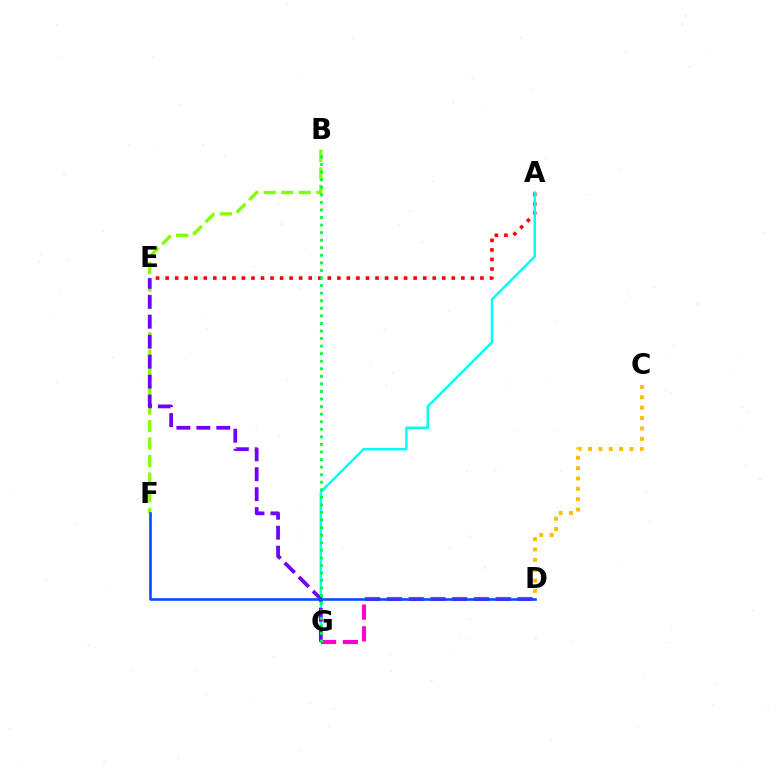{('B', 'F'): [{'color': '#84ff00', 'line_style': 'dashed', 'thickness': 2.38}], ('C', 'D'): [{'color': '#ffbd00', 'line_style': 'dotted', 'thickness': 2.82}], ('A', 'E'): [{'color': '#ff0000', 'line_style': 'dotted', 'thickness': 2.59}], ('A', 'G'): [{'color': '#00fff6', 'line_style': 'solid', 'thickness': 1.77}], ('D', 'G'): [{'color': '#ff00cf', 'line_style': 'dashed', 'thickness': 2.96}], ('E', 'G'): [{'color': '#7200ff', 'line_style': 'dashed', 'thickness': 2.71}], ('B', 'G'): [{'color': '#00ff39', 'line_style': 'dotted', 'thickness': 2.06}], ('D', 'F'): [{'color': '#004bff', 'line_style': 'solid', 'thickness': 1.87}]}